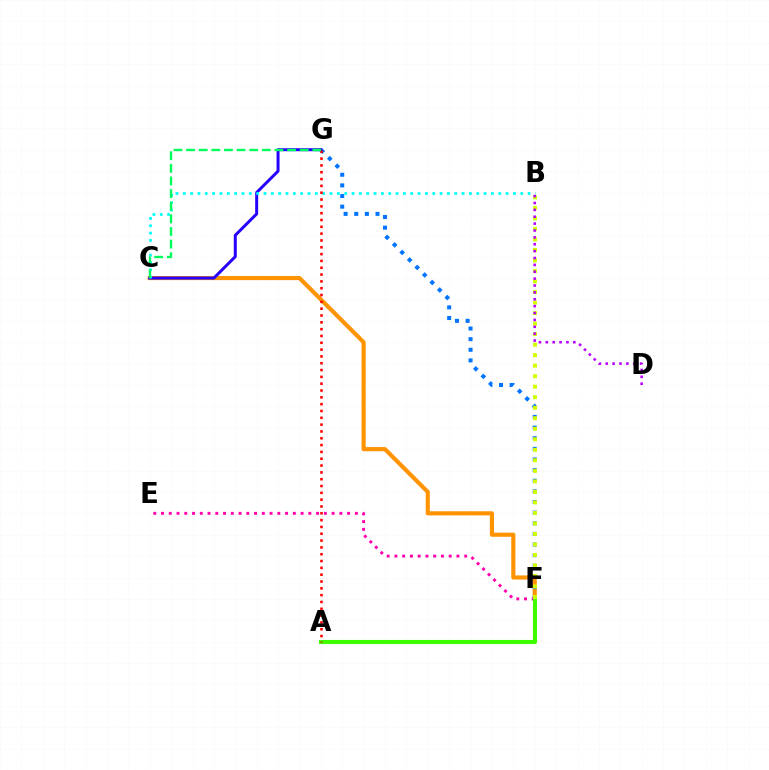{('C', 'F'): [{'color': '#ff9400', 'line_style': 'solid', 'thickness': 2.98}], ('E', 'F'): [{'color': '#ff00ac', 'line_style': 'dotted', 'thickness': 2.11}], ('A', 'F'): [{'color': '#3dff00', 'line_style': 'solid', 'thickness': 2.94}], ('F', 'G'): [{'color': '#0074ff', 'line_style': 'dotted', 'thickness': 2.89}], ('B', 'F'): [{'color': '#d1ff00', 'line_style': 'dotted', 'thickness': 2.86}], ('C', 'G'): [{'color': '#2500ff', 'line_style': 'solid', 'thickness': 2.15}, {'color': '#00ff5c', 'line_style': 'dashed', 'thickness': 1.72}], ('B', 'C'): [{'color': '#00fff6', 'line_style': 'dotted', 'thickness': 1.99}], ('A', 'G'): [{'color': '#ff0000', 'line_style': 'dotted', 'thickness': 1.85}], ('B', 'D'): [{'color': '#b900ff', 'line_style': 'dotted', 'thickness': 1.87}]}